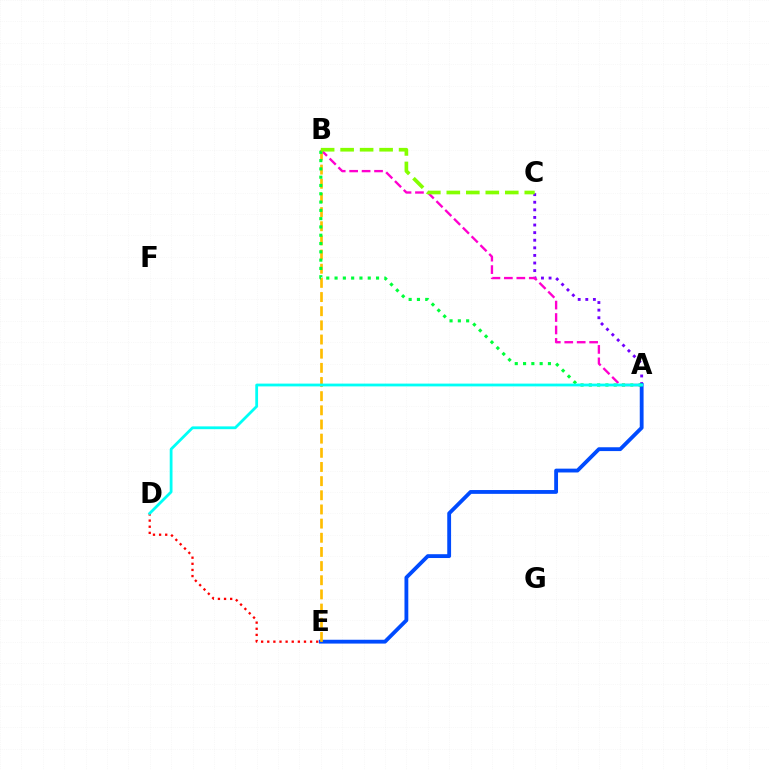{('D', 'E'): [{'color': '#ff0000', 'line_style': 'dotted', 'thickness': 1.66}], ('A', 'C'): [{'color': '#7200ff', 'line_style': 'dotted', 'thickness': 2.06}], ('A', 'B'): [{'color': '#ff00cf', 'line_style': 'dashed', 'thickness': 1.69}, {'color': '#00ff39', 'line_style': 'dotted', 'thickness': 2.25}], ('A', 'E'): [{'color': '#004bff', 'line_style': 'solid', 'thickness': 2.75}], ('B', 'E'): [{'color': '#ffbd00', 'line_style': 'dashed', 'thickness': 1.92}], ('A', 'D'): [{'color': '#00fff6', 'line_style': 'solid', 'thickness': 2.01}], ('B', 'C'): [{'color': '#84ff00', 'line_style': 'dashed', 'thickness': 2.65}]}